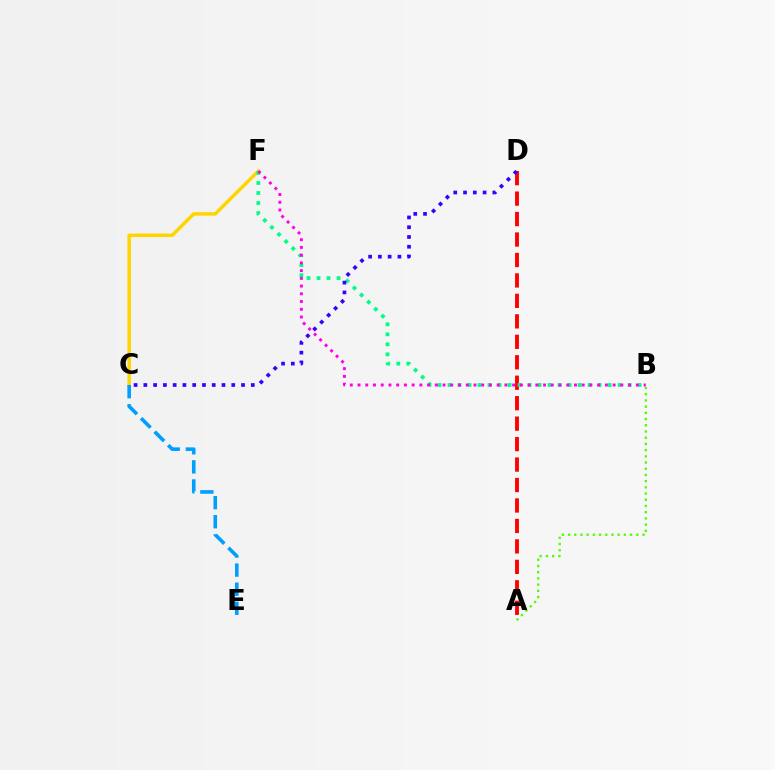{('C', 'F'): [{'color': '#ffd500', 'line_style': 'solid', 'thickness': 2.51}], ('A', 'D'): [{'color': '#ff0000', 'line_style': 'dashed', 'thickness': 2.78}], ('A', 'B'): [{'color': '#4fff00', 'line_style': 'dotted', 'thickness': 1.69}], ('B', 'F'): [{'color': '#00ff86', 'line_style': 'dotted', 'thickness': 2.72}, {'color': '#ff00ed', 'line_style': 'dotted', 'thickness': 2.1}], ('C', 'D'): [{'color': '#3700ff', 'line_style': 'dotted', 'thickness': 2.65}], ('C', 'E'): [{'color': '#009eff', 'line_style': 'dashed', 'thickness': 2.6}]}